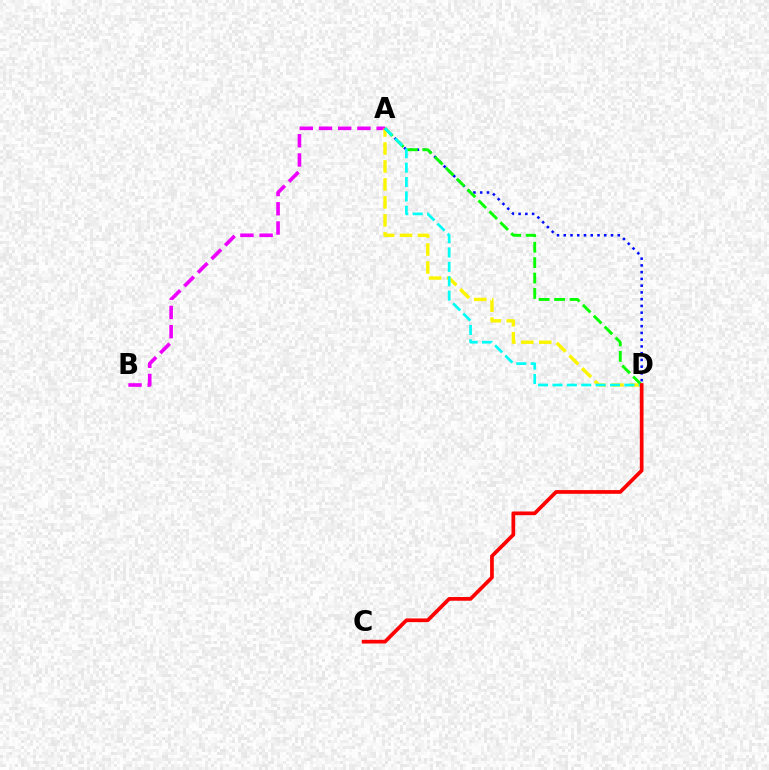{('A', 'B'): [{'color': '#ee00ff', 'line_style': 'dashed', 'thickness': 2.61}], ('A', 'D'): [{'color': '#fcf500', 'line_style': 'dashed', 'thickness': 2.44}, {'color': '#0010ff', 'line_style': 'dotted', 'thickness': 1.83}, {'color': '#08ff00', 'line_style': 'dashed', 'thickness': 2.1}, {'color': '#00fff6', 'line_style': 'dashed', 'thickness': 1.95}], ('C', 'D'): [{'color': '#ff0000', 'line_style': 'solid', 'thickness': 2.67}]}